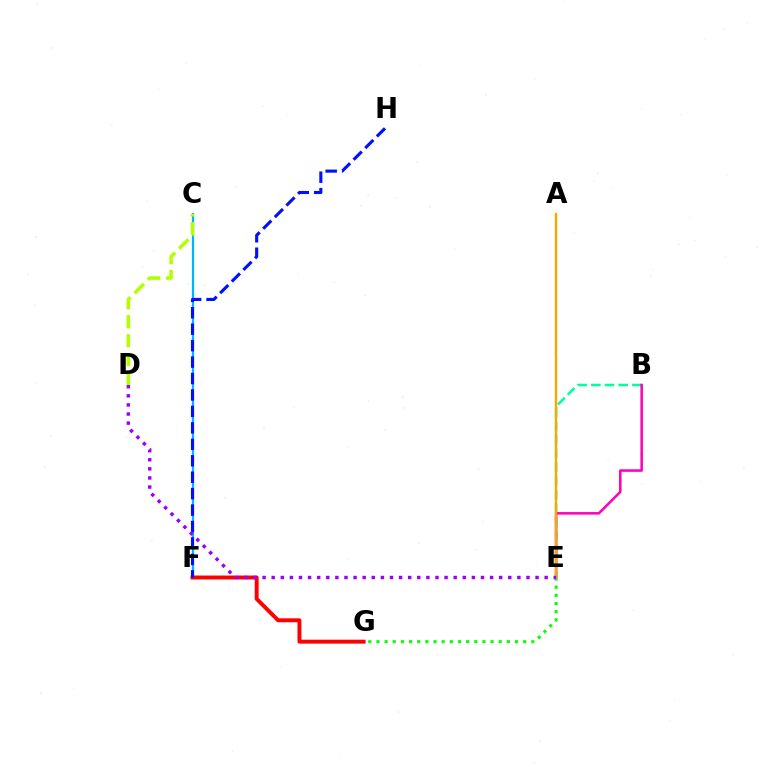{('B', 'E'): [{'color': '#00ff9d', 'line_style': 'dashed', 'thickness': 1.86}, {'color': '#ff00bd', 'line_style': 'solid', 'thickness': 1.83}], ('C', 'F'): [{'color': '#00b5ff', 'line_style': 'solid', 'thickness': 1.61}], ('C', 'D'): [{'color': '#b3ff00', 'line_style': 'dashed', 'thickness': 2.56}], ('F', 'G'): [{'color': '#ff0000', 'line_style': 'solid', 'thickness': 2.83}], ('E', 'G'): [{'color': '#08ff00', 'line_style': 'dotted', 'thickness': 2.22}], ('F', 'H'): [{'color': '#0010ff', 'line_style': 'dashed', 'thickness': 2.23}], ('A', 'E'): [{'color': '#ffa500', 'line_style': 'solid', 'thickness': 1.71}], ('D', 'E'): [{'color': '#9b00ff', 'line_style': 'dotted', 'thickness': 2.47}]}